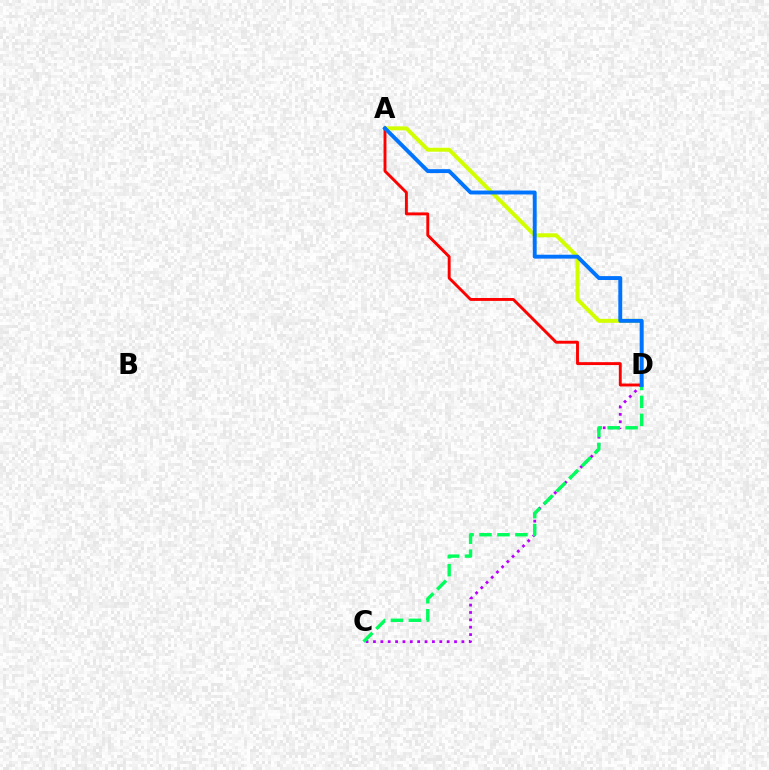{('C', 'D'): [{'color': '#b900ff', 'line_style': 'dotted', 'thickness': 2.0}, {'color': '#00ff5c', 'line_style': 'dashed', 'thickness': 2.44}], ('A', 'D'): [{'color': '#d1ff00', 'line_style': 'solid', 'thickness': 2.86}, {'color': '#ff0000', 'line_style': 'solid', 'thickness': 2.09}, {'color': '#0074ff', 'line_style': 'solid', 'thickness': 2.81}]}